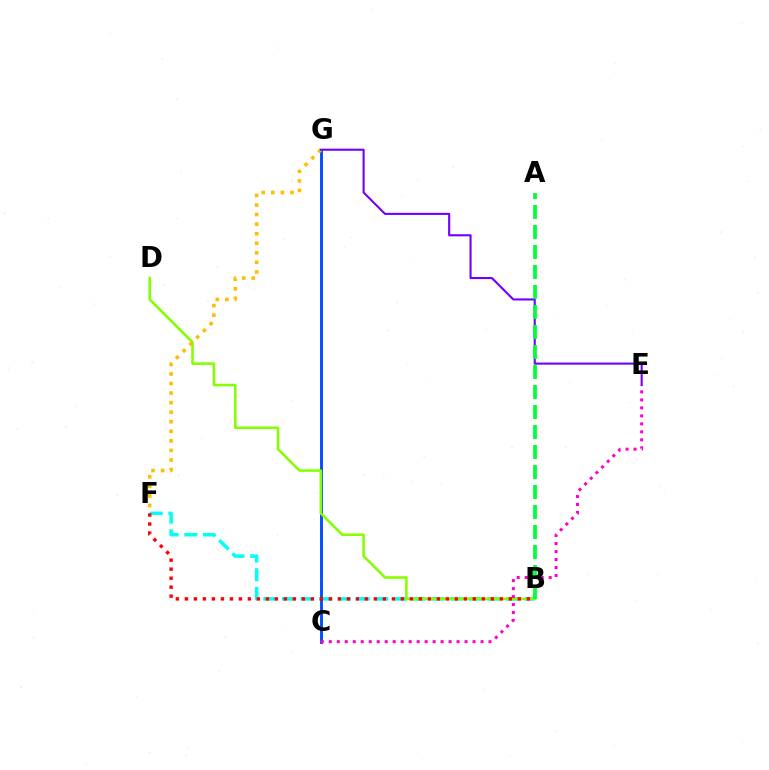{('B', 'F'): [{'color': '#00fff6', 'line_style': 'dashed', 'thickness': 2.54}, {'color': '#ff0000', 'line_style': 'dotted', 'thickness': 2.45}], ('C', 'G'): [{'color': '#004bff', 'line_style': 'solid', 'thickness': 2.07}], ('B', 'D'): [{'color': '#84ff00', 'line_style': 'solid', 'thickness': 1.85}], ('C', 'E'): [{'color': '#ff00cf', 'line_style': 'dotted', 'thickness': 2.17}], ('F', 'G'): [{'color': '#ffbd00', 'line_style': 'dotted', 'thickness': 2.6}], ('E', 'G'): [{'color': '#7200ff', 'line_style': 'solid', 'thickness': 1.51}], ('A', 'B'): [{'color': '#00ff39', 'line_style': 'dashed', 'thickness': 2.72}]}